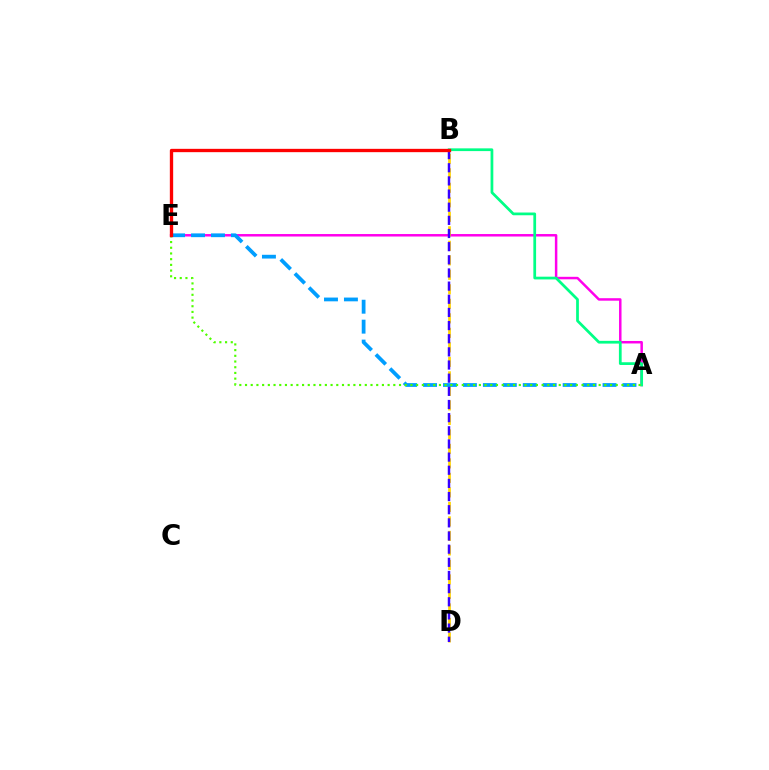{('A', 'E'): [{'color': '#ff00ed', 'line_style': 'solid', 'thickness': 1.79}, {'color': '#009eff', 'line_style': 'dashed', 'thickness': 2.71}, {'color': '#4fff00', 'line_style': 'dotted', 'thickness': 1.55}], ('B', 'D'): [{'color': '#ffd500', 'line_style': 'dashed', 'thickness': 1.97}, {'color': '#3700ff', 'line_style': 'dashed', 'thickness': 1.79}], ('A', 'B'): [{'color': '#00ff86', 'line_style': 'solid', 'thickness': 1.97}], ('B', 'E'): [{'color': '#ff0000', 'line_style': 'solid', 'thickness': 2.4}]}